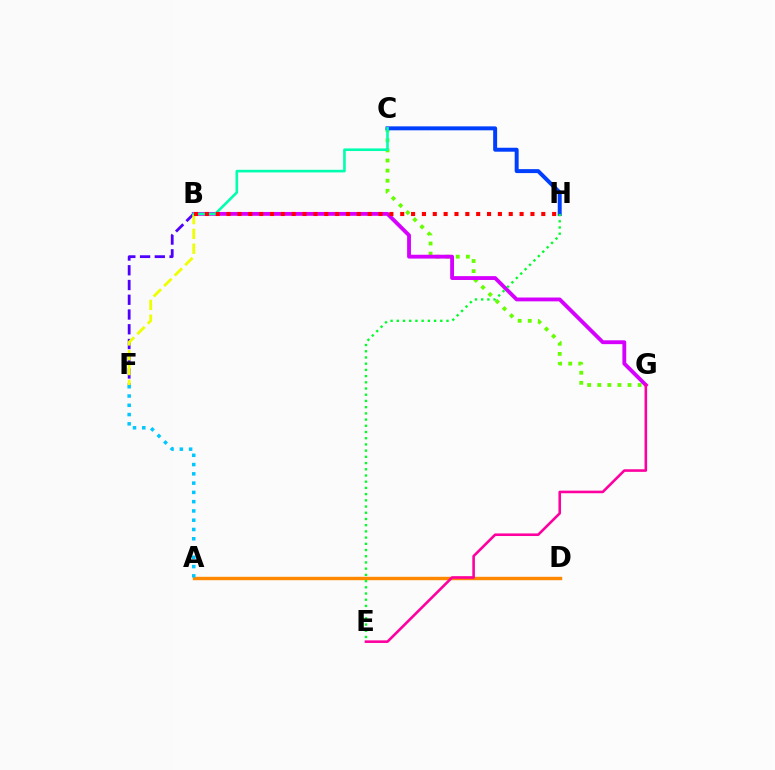{('A', 'D'): [{'color': '#ff8800', 'line_style': 'solid', 'thickness': 2.46}], ('C', 'G'): [{'color': '#66ff00', 'line_style': 'dotted', 'thickness': 2.74}], ('B', 'F'): [{'color': '#4f00ff', 'line_style': 'dashed', 'thickness': 2.0}, {'color': '#eeff00', 'line_style': 'dashed', 'thickness': 2.01}], ('B', 'G'): [{'color': '#d600ff', 'line_style': 'solid', 'thickness': 2.76}], ('A', 'F'): [{'color': '#00c7ff', 'line_style': 'dotted', 'thickness': 2.52}], ('C', 'H'): [{'color': '#003fff', 'line_style': 'solid', 'thickness': 2.85}], ('E', 'G'): [{'color': '#ff00a0', 'line_style': 'solid', 'thickness': 1.87}], ('B', 'C'): [{'color': '#00ffaf', 'line_style': 'solid', 'thickness': 1.88}], ('B', 'H'): [{'color': '#ff0000', 'line_style': 'dotted', 'thickness': 2.95}], ('E', 'H'): [{'color': '#00ff27', 'line_style': 'dotted', 'thickness': 1.69}]}